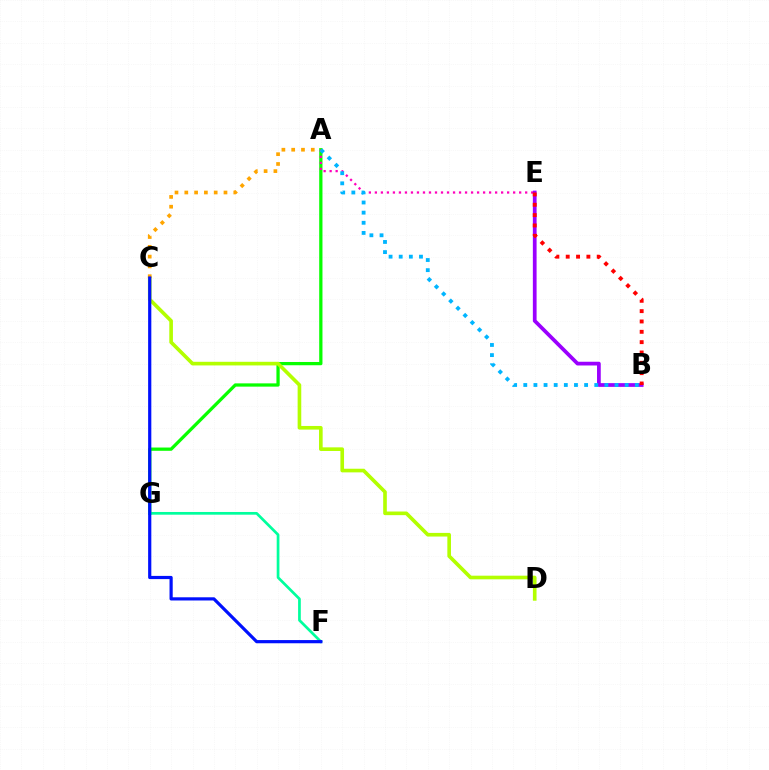{('A', 'G'): [{'color': '#08ff00', 'line_style': 'solid', 'thickness': 2.35}], ('A', 'E'): [{'color': '#ff00bd', 'line_style': 'dotted', 'thickness': 1.63}], ('B', 'E'): [{'color': '#9b00ff', 'line_style': 'solid', 'thickness': 2.69}, {'color': '#ff0000', 'line_style': 'dotted', 'thickness': 2.81}], ('C', 'D'): [{'color': '#b3ff00', 'line_style': 'solid', 'thickness': 2.62}], ('A', 'B'): [{'color': '#00b5ff', 'line_style': 'dotted', 'thickness': 2.75}], ('A', 'C'): [{'color': '#ffa500', 'line_style': 'dotted', 'thickness': 2.66}], ('F', 'G'): [{'color': '#00ff9d', 'line_style': 'solid', 'thickness': 1.95}], ('C', 'F'): [{'color': '#0010ff', 'line_style': 'solid', 'thickness': 2.3}]}